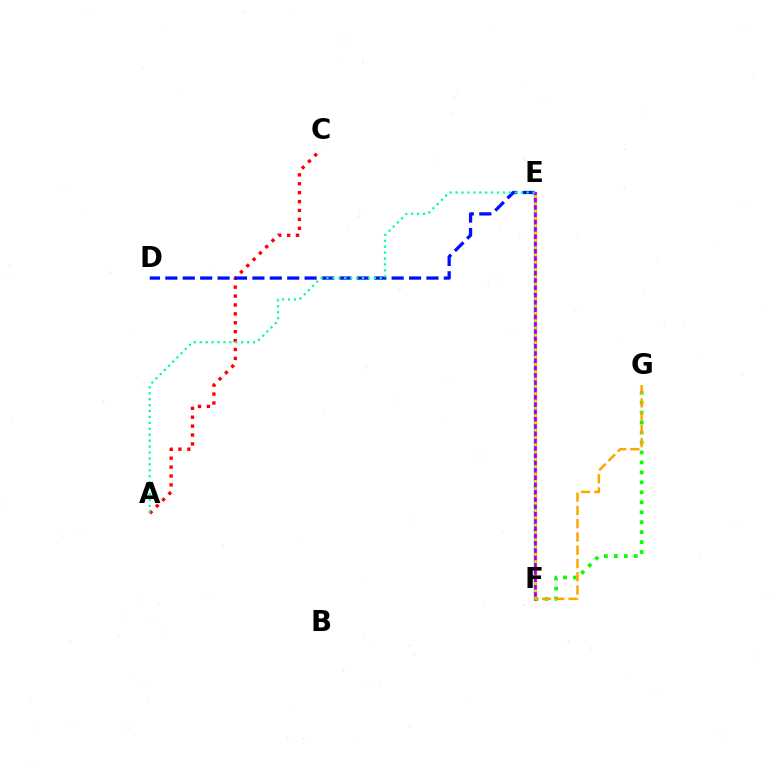{('E', 'F'): [{'color': '#00b5ff', 'line_style': 'dotted', 'thickness': 1.69}, {'color': '#ff00bd', 'line_style': 'solid', 'thickness': 2.26}, {'color': '#9b00ff', 'line_style': 'solid', 'thickness': 1.51}, {'color': '#b3ff00', 'line_style': 'dotted', 'thickness': 1.98}], ('A', 'C'): [{'color': '#ff0000', 'line_style': 'dotted', 'thickness': 2.42}], ('D', 'E'): [{'color': '#0010ff', 'line_style': 'dashed', 'thickness': 2.36}], ('F', 'G'): [{'color': '#08ff00', 'line_style': 'dotted', 'thickness': 2.7}, {'color': '#ffa500', 'line_style': 'dashed', 'thickness': 1.8}], ('A', 'E'): [{'color': '#00ff9d', 'line_style': 'dotted', 'thickness': 1.61}]}